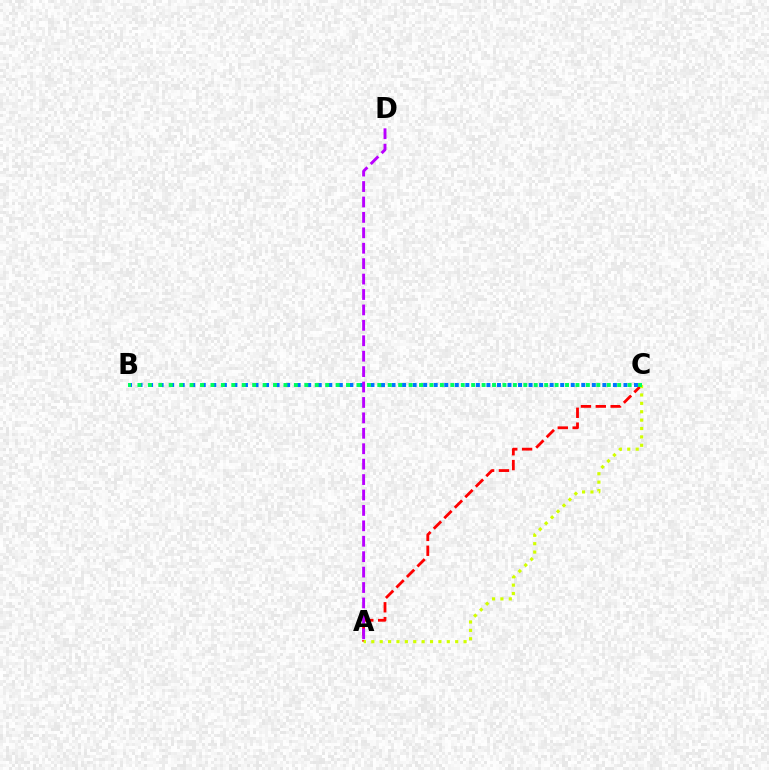{('A', 'C'): [{'color': '#ff0000', 'line_style': 'dashed', 'thickness': 2.02}, {'color': '#d1ff00', 'line_style': 'dotted', 'thickness': 2.28}], ('B', 'C'): [{'color': '#0074ff', 'line_style': 'dotted', 'thickness': 2.86}, {'color': '#00ff5c', 'line_style': 'dotted', 'thickness': 2.83}], ('A', 'D'): [{'color': '#b900ff', 'line_style': 'dashed', 'thickness': 2.1}]}